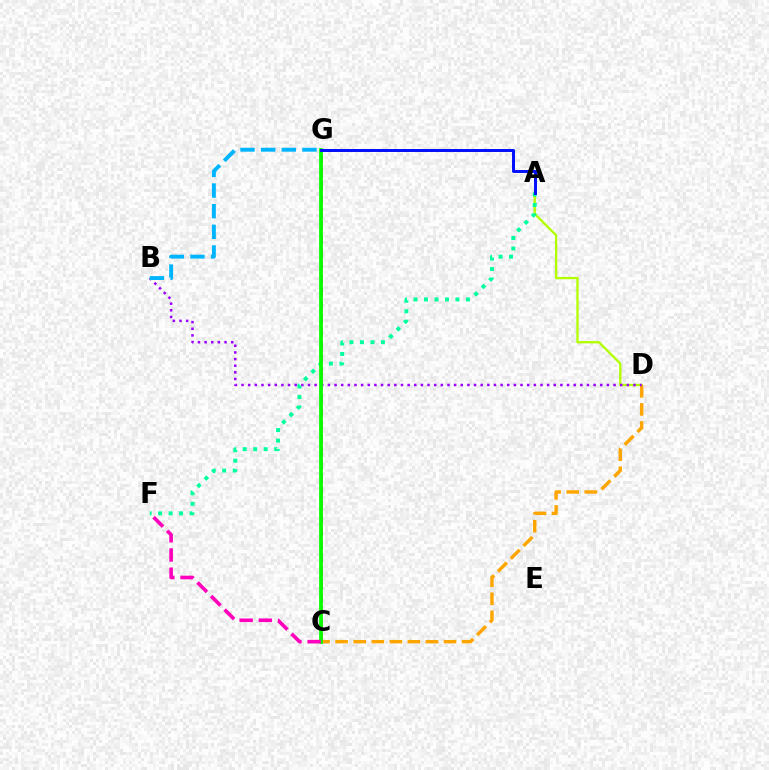{('C', 'G'): [{'color': '#ff0000', 'line_style': 'dashed', 'thickness': 1.81}, {'color': '#08ff00', 'line_style': 'solid', 'thickness': 2.7}], ('A', 'D'): [{'color': '#b3ff00', 'line_style': 'solid', 'thickness': 1.67}], ('C', 'D'): [{'color': '#ffa500', 'line_style': 'dashed', 'thickness': 2.45}], ('B', 'D'): [{'color': '#9b00ff', 'line_style': 'dotted', 'thickness': 1.8}], ('A', 'F'): [{'color': '#00ff9d', 'line_style': 'dotted', 'thickness': 2.85}], ('B', 'G'): [{'color': '#00b5ff', 'line_style': 'dashed', 'thickness': 2.8}], ('C', 'F'): [{'color': '#ff00bd', 'line_style': 'dashed', 'thickness': 2.61}], ('A', 'G'): [{'color': '#0010ff', 'line_style': 'solid', 'thickness': 2.14}]}